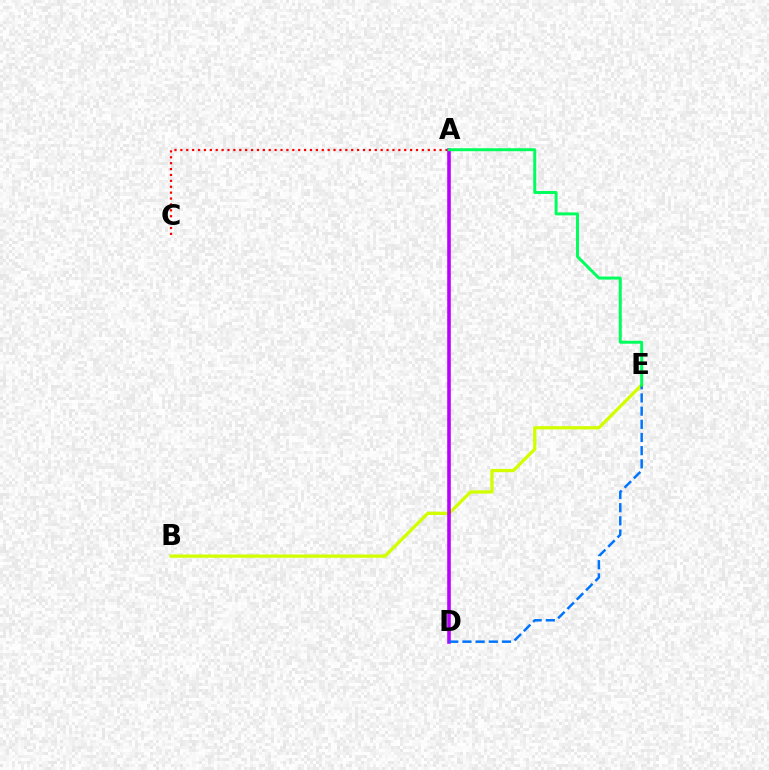{('A', 'C'): [{'color': '#ff0000', 'line_style': 'dotted', 'thickness': 1.6}], ('B', 'E'): [{'color': '#d1ff00', 'line_style': 'solid', 'thickness': 2.36}], ('A', 'D'): [{'color': '#b900ff', 'line_style': 'solid', 'thickness': 2.58}], ('D', 'E'): [{'color': '#0074ff', 'line_style': 'dashed', 'thickness': 1.79}], ('A', 'E'): [{'color': '#00ff5c', 'line_style': 'solid', 'thickness': 2.14}]}